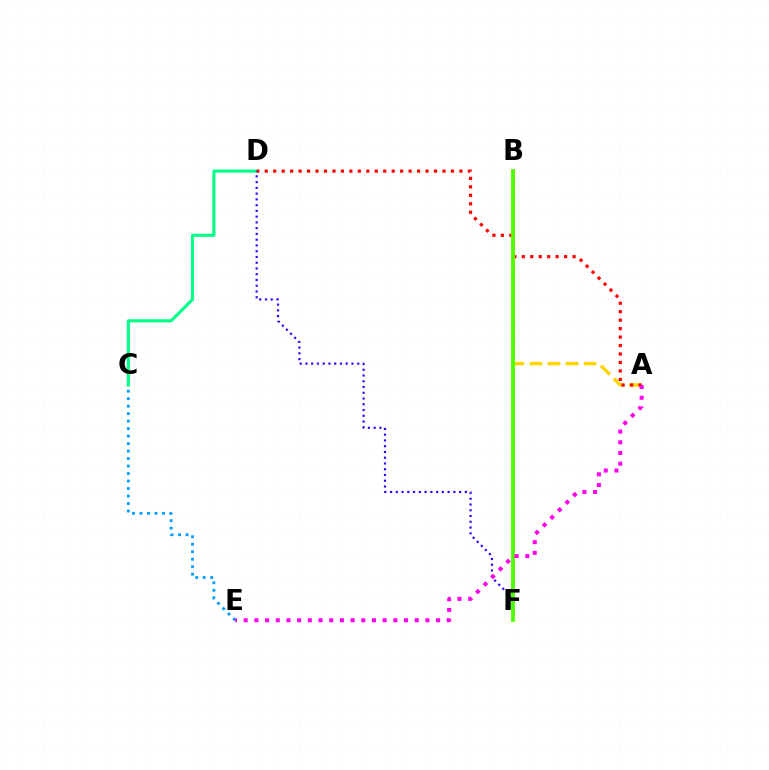{('A', 'B'): [{'color': '#ffd500', 'line_style': 'dashed', 'thickness': 2.45}], ('C', 'D'): [{'color': '#00ff86', 'line_style': 'solid', 'thickness': 2.23}], ('A', 'D'): [{'color': '#ff0000', 'line_style': 'dotted', 'thickness': 2.3}], ('D', 'F'): [{'color': '#3700ff', 'line_style': 'dotted', 'thickness': 1.56}], ('C', 'E'): [{'color': '#009eff', 'line_style': 'dotted', 'thickness': 2.04}], ('B', 'F'): [{'color': '#4fff00', 'line_style': 'solid', 'thickness': 2.76}], ('A', 'E'): [{'color': '#ff00ed', 'line_style': 'dotted', 'thickness': 2.9}]}